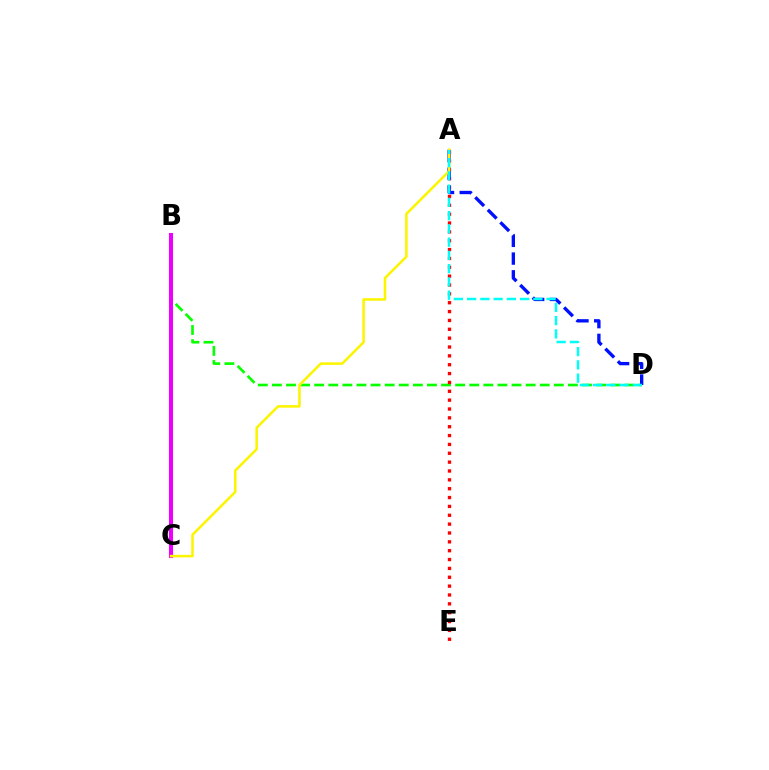{('B', 'D'): [{'color': '#08ff00', 'line_style': 'dashed', 'thickness': 1.91}], ('A', 'E'): [{'color': '#ff0000', 'line_style': 'dotted', 'thickness': 2.41}], ('B', 'C'): [{'color': '#ee00ff', 'line_style': 'solid', 'thickness': 2.93}], ('A', 'D'): [{'color': '#0010ff', 'line_style': 'dashed', 'thickness': 2.41}, {'color': '#00fff6', 'line_style': 'dashed', 'thickness': 1.8}], ('A', 'C'): [{'color': '#fcf500', 'line_style': 'solid', 'thickness': 1.83}]}